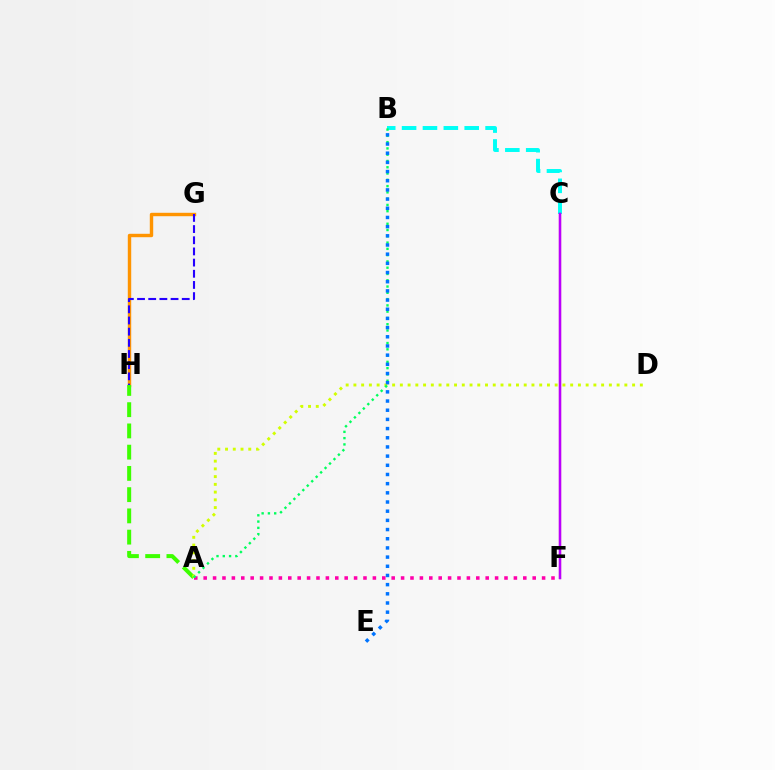{('B', 'C'): [{'color': '#00fff6', 'line_style': 'dashed', 'thickness': 2.84}], ('G', 'H'): [{'color': '#ff9400', 'line_style': 'solid', 'thickness': 2.46}, {'color': '#2500ff', 'line_style': 'dashed', 'thickness': 1.52}], ('A', 'H'): [{'color': '#3dff00', 'line_style': 'dashed', 'thickness': 2.89}], ('A', 'F'): [{'color': '#ff00ac', 'line_style': 'dotted', 'thickness': 2.55}], ('A', 'D'): [{'color': '#d1ff00', 'line_style': 'dotted', 'thickness': 2.1}], ('C', 'F'): [{'color': '#ff0000', 'line_style': 'solid', 'thickness': 1.54}, {'color': '#b900ff', 'line_style': 'solid', 'thickness': 1.78}], ('A', 'B'): [{'color': '#00ff5c', 'line_style': 'dotted', 'thickness': 1.71}], ('B', 'E'): [{'color': '#0074ff', 'line_style': 'dotted', 'thickness': 2.49}]}